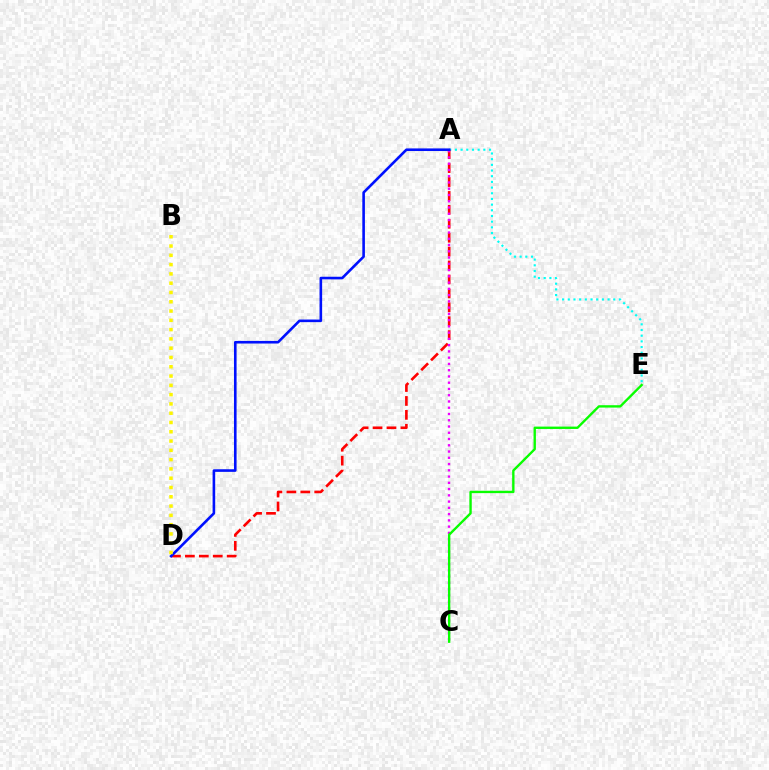{('A', 'E'): [{'color': '#00fff6', 'line_style': 'dotted', 'thickness': 1.54}], ('A', 'D'): [{'color': '#ff0000', 'line_style': 'dashed', 'thickness': 1.89}, {'color': '#0010ff', 'line_style': 'solid', 'thickness': 1.88}], ('A', 'C'): [{'color': '#ee00ff', 'line_style': 'dotted', 'thickness': 1.7}], ('C', 'E'): [{'color': '#08ff00', 'line_style': 'solid', 'thickness': 1.7}], ('B', 'D'): [{'color': '#fcf500', 'line_style': 'dotted', 'thickness': 2.52}]}